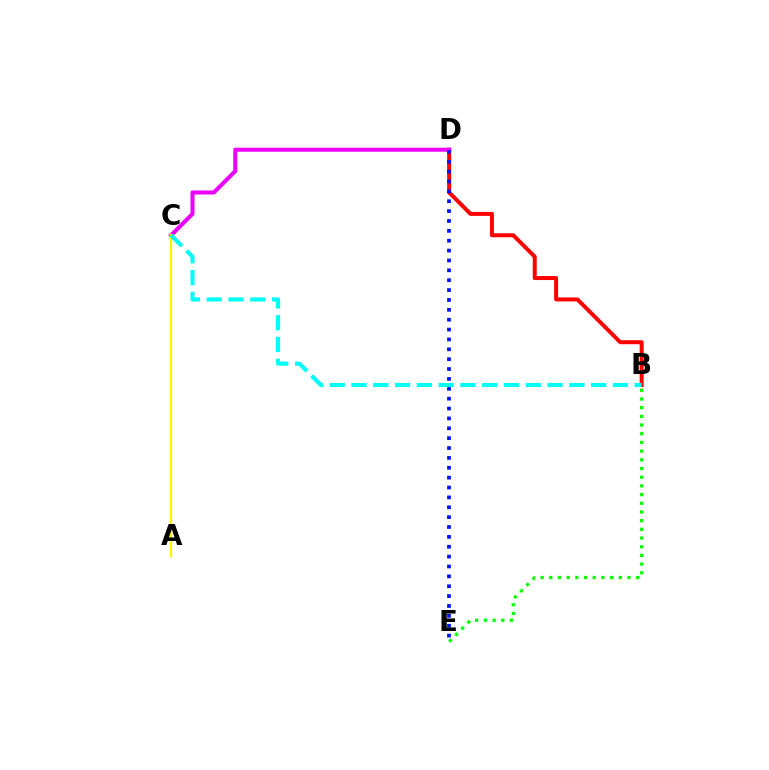{('B', 'D'): [{'color': '#ff0000', 'line_style': 'solid', 'thickness': 2.86}], ('C', 'D'): [{'color': '#ee00ff', 'line_style': 'solid', 'thickness': 2.91}], ('A', 'C'): [{'color': '#fcf500', 'line_style': 'solid', 'thickness': 1.64}], ('D', 'E'): [{'color': '#0010ff', 'line_style': 'dotted', 'thickness': 2.68}], ('B', 'E'): [{'color': '#08ff00', 'line_style': 'dotted', 'thickness': 2.36}], ('B', 'C'): [{'color': '#00fff6', 'line_style': 'dashed', 'thickness': 2.96}]}